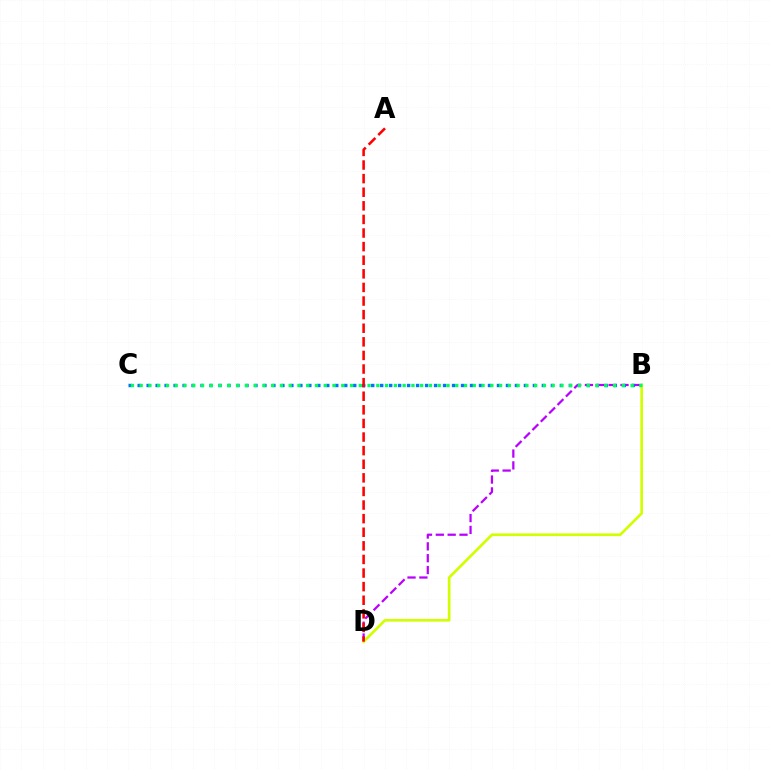{('B', 'D'): [{'color': '#b900ff', 'line_style': 'dashed', 'thickness': 1.61}, {'color': '#d1ff00', 'line_style': 'solid', 'thickness': 1.92}], ('B', 'C'): [{'color': '#0074ff', 'line_style': 'dotted', 'thickness': 2.44}, {'color': '#00ff5c', 'line_style': 'dotted', 'thickness': 2.38}], ('A', 'D'): [{'color': '#ff0000', 'line_style': 'dashed', 'thickness': 1.85}]}